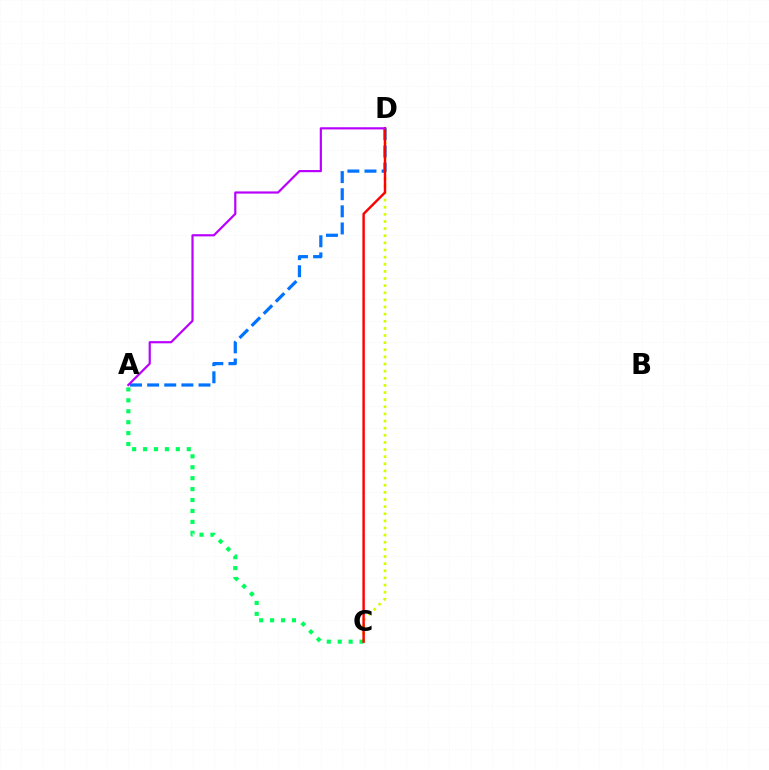{('C', 'D'): [{'color': '#d1ff00', 'line_style': 'dotted', 'thickness': 1.94}, {'color': '#ff0000', 'line_style': 'solid', 'thickness': 1.75}], ('A', 'D'): [{'color': '#0074ff', 'line_style': 'dashed', 'thickness': 2.32}, {'color': '#b900ff', 'line_style': 'solid', 'thickness': 1.57}], ('A', 'C'): [{'color': '#00ff5c', 'line_style': 'dotted', 'thickness': 2.97}]}